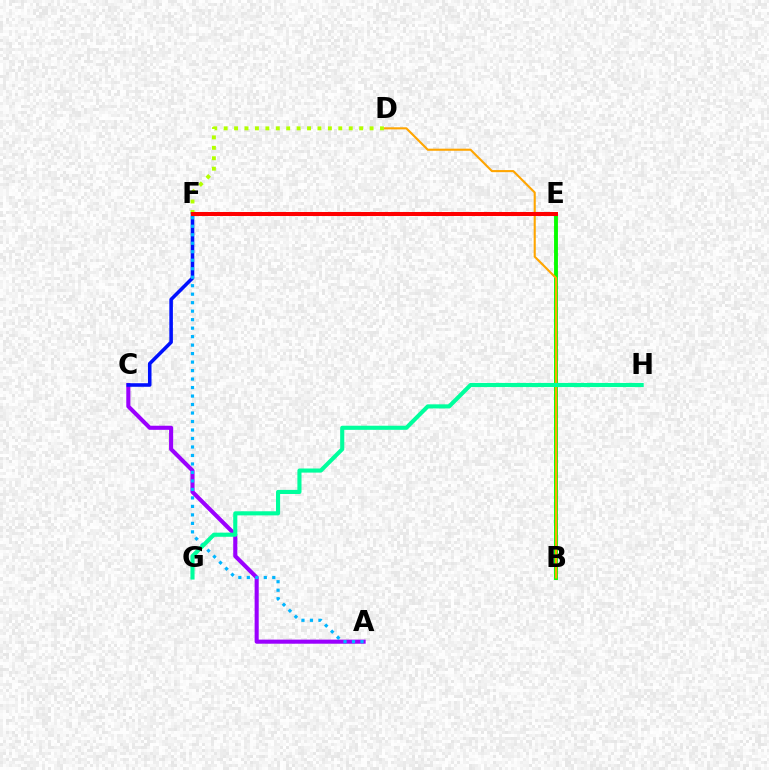{('B', 'E'): [{'color': '#ff00bd', 'line_style': 'solid', 'thickness': 1.67}, {'color': '#08ff00', 'line_style': 'solid', 'thickness': 2.78}], ('B', 'D'): [{'color': '#ffa500', 'line_style': 'solid', 'thickness': 1.51}], ('D', 'F'): [{'color': '#b3ff00', 'line_style': 'dotted', 'thickness': 2.83}], ('A', 'C'): [{'color': '#9b00ff', 'line_style': 'solid', 'thickness': 2.95}], ('C', 'F'): [{'color': '#0010ff', 'line_style': 'solid', 'thickness': 2.57}], ('E', 'F'): [{'color': '#ff0000', 'line_style': 'solid', 'thickness': 2.9}], ('A', 'F'): [{'color': '#00b5ff', 'line_style': 'dotted', 'thickness': 2.31}], ('G', 'H'): [{'color': '#00ff9d', 'line_style': 'solid', 'thickness': 2.95}]}